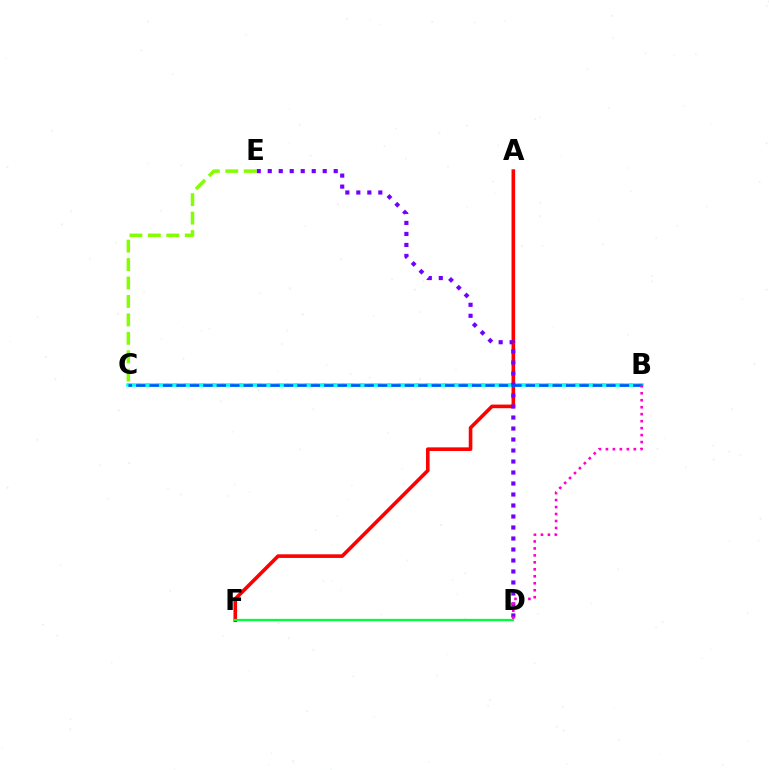{('A', 'F'): [{'color': '#ff0000', 'line_style': 'solid', 'thickness': 2.6}], ('B', 'C'): [{'color': '#ffbd00', 'line_style': 'dotted', 'thickness': 2.52}, {'color': '#00fff6', 'line_style': 'solid', 'thickness': 2.55}, {'color': '#004bff', 'line_style': 'dashed', 'thickness': 1.82}], ('D', 'E'): [{'color': '#7200ff', 'line_style': 'dotted', 'thickness': 2.99}], ('B', 'D'): [{'color': '#ff00cf', 'line_style': 'dotted', 'thickness': 1.89}], ('D', 'F'): [{'color': '#00ff39', 'line_style': 'solid', 'thickness': 1.65}], ('C', 'E'): [{'color': '#84ff00', 'line_style': 'dashed', 'thickness': 2.5}]}